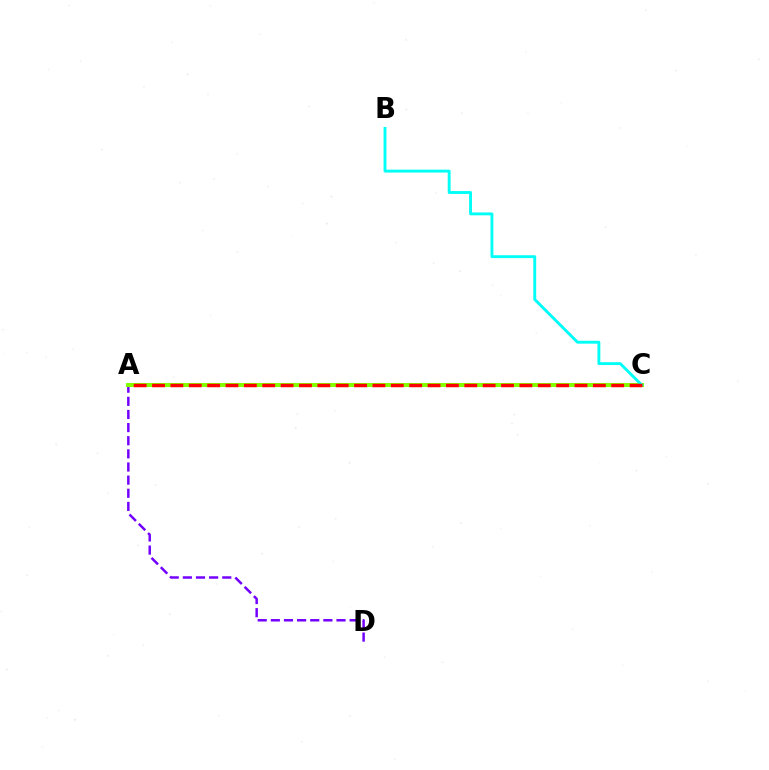{('A', 'D'): [{'color': '#7200ff', 'line_style': 'dashed', 'thickness': 1.78}], ('A', 'C'): [{'color': '#84ff00', 'line_style': 'solid', 'thickness': 2.91}, {'color': '#ff0000', 'line_style': 'dashed', 'thickness': 2.5}], ('B', 'C'): [{'color': '#00fff6', 'line_style': 'solid', 'thickness': 2.08}]}